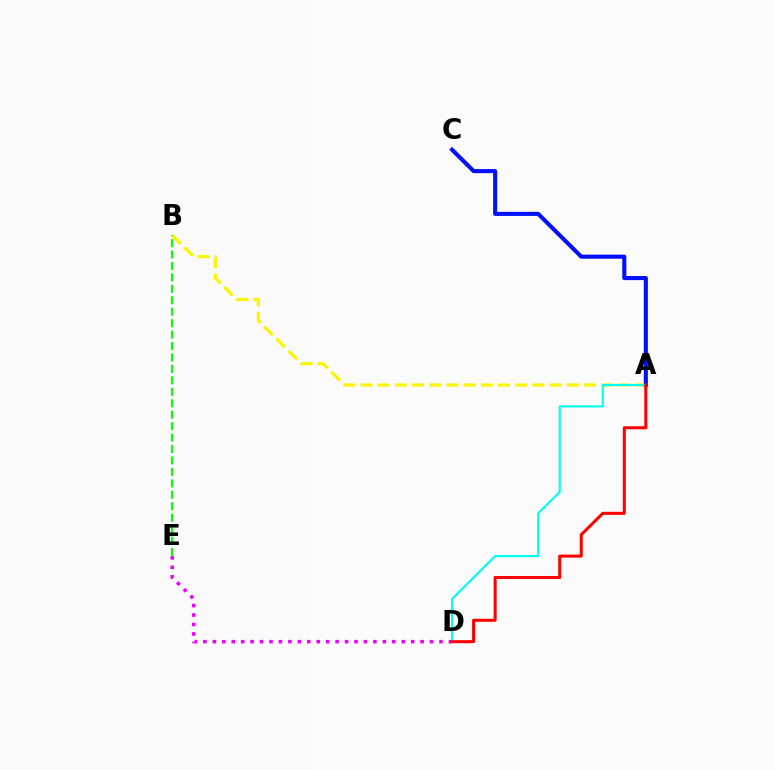{('A', 'B'): [{'color': '#fcf500', 'line_style': 'dashed', 'thickness': 2.34}], ('A', 'C'): [{'color': '#0010ff', 'line_style': 'solid', 'thickness': 2.94}], ('D', 'E'): [{'color': '#ee00ff', 'line_style': 'dotted', 'thickness': 2.57}], ('B', 'E'): [{'color': '#08ff00', 'line_style': 'dashed', 'thickness': 1.55}], ('A', 'D'): [{'color': '#00fff6', 'line_style': 'solid', 'thickness': 1.55}, {'color': '#ff0000', 'line_style': 'solid', 'thickness': 2.19}]}